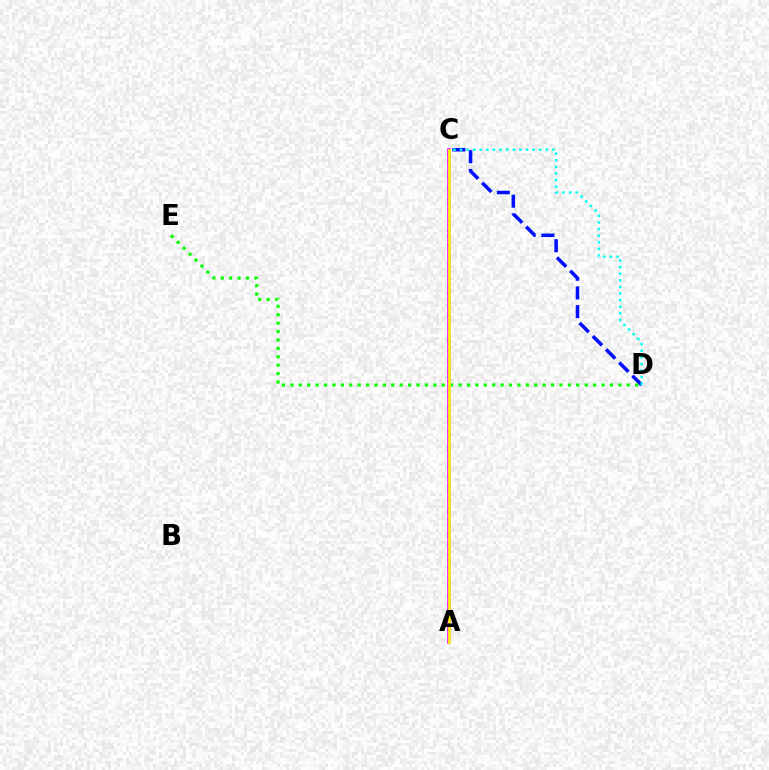{('C', 'D'): [{'color': '#0010ff', 'line_style': 'dashed', 'thickness': 2.54}, {'color': '#00fff6', 'line_style': 'dotted', 'thickness': 1.79}], ('D', 'E'): [{'color': '#08ff00', 'line_style': 'dotted', 'thickness': 2.28}], ('A', 'C'): [{'color': '#ff0000', 'line_style': 'dashed', 'thickness': 1.57}, {'color': '#ee00ff', 'line_style': 'solid', 'thickness': 2.55}, {'color': '#fcf500', 'line_style': 'solid', 'thickness': 1.96}]}